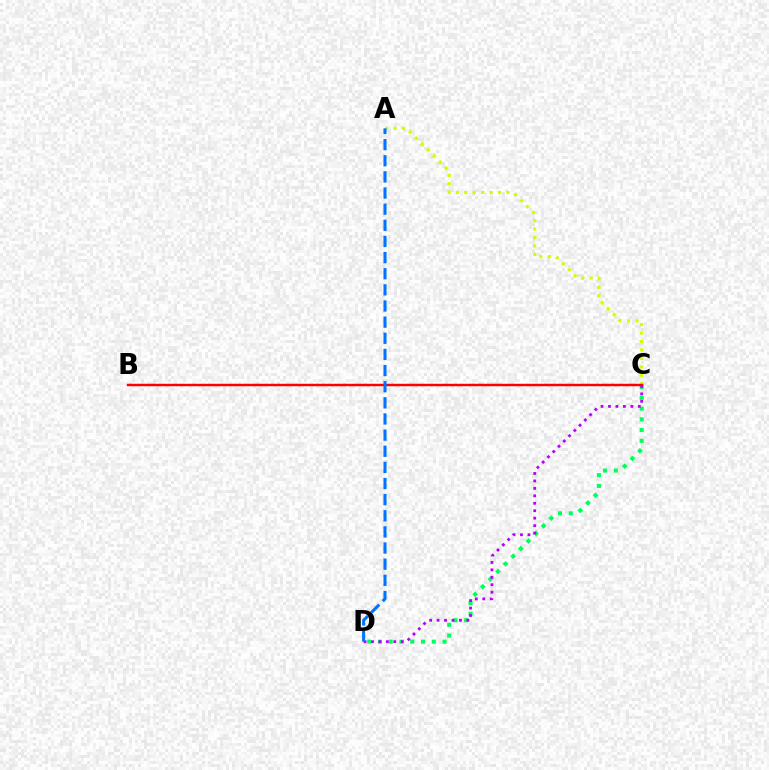{('A', 'C'): [{'color': '#d1ff00', 'line_style': 'dotted', 'thickness': 2.3}], ('C', 'D'): [{'color': '#00ff5c', 'line_style': 'dotted', 'thickness': 2.92}, {'color': '#b900ff', 'line_style': 'dotted', 'thickness': 2.02}], ('B', 'C'): [{'color': '#ff0000', 'line_style': 'solid', 'thickness': 1.78}], ('A', 'D'): [{'color': '#0074ff', 'line_style': 'dashed', 'thickness': 2.19}]}